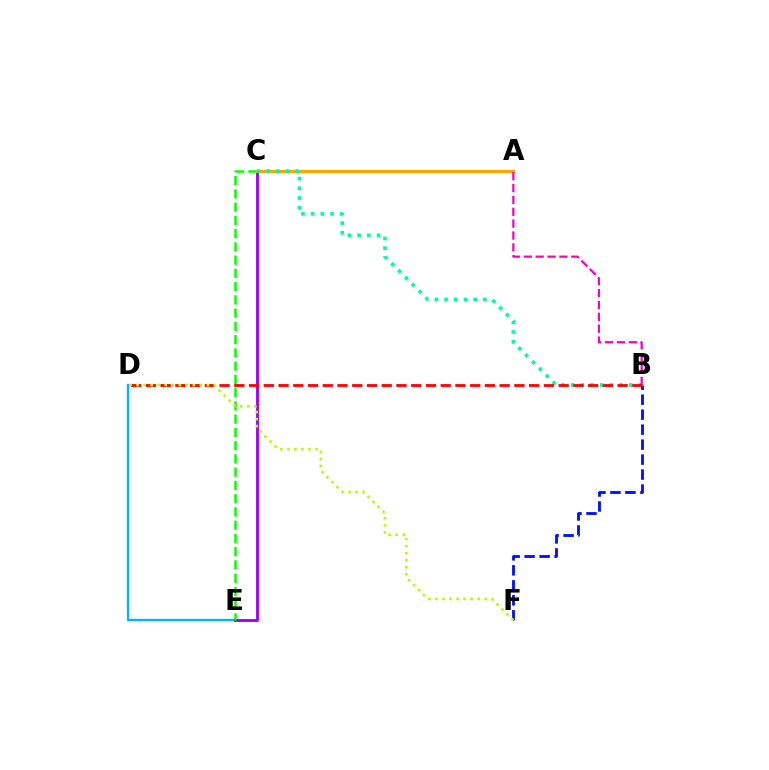{('D', 'E'): [{'color': '#00b5ff', 'line_style': 'solid', 'thickness': 1.66}], ('C', 'E'): [{'color': '#9b00ff', 'line_style': 'solid', 'thickness': 2.05}, {'color': '#08ff00', 'line_style': 'dashed', 'thickness': 1.8}], ('A', 'C'): [{'color': '#ffa500', 'line_style': 'solid', 'thickness': 2.25}], ('B', 'C'): [{'color': '#00ff9d', 'line_style': 'dotted', 'thickness': 2.63}], ('B', 'F'): [{'color': '#0010ff', 'line_style': 'dashed', 'thickness': 2.04}], ('A', 'B'): [{'color': '#ff00bd', 'line_style': 'dashed', 'thickness': 1.61}], ('B', 'D'): [{'color': '#ff0000', 'line_style': 'dashed', 'thickness': 2.0}], ('D', 'F'): [{'color': '#b3ff00', 'line_style': 'dotted', 'thickness': 1.91}]}